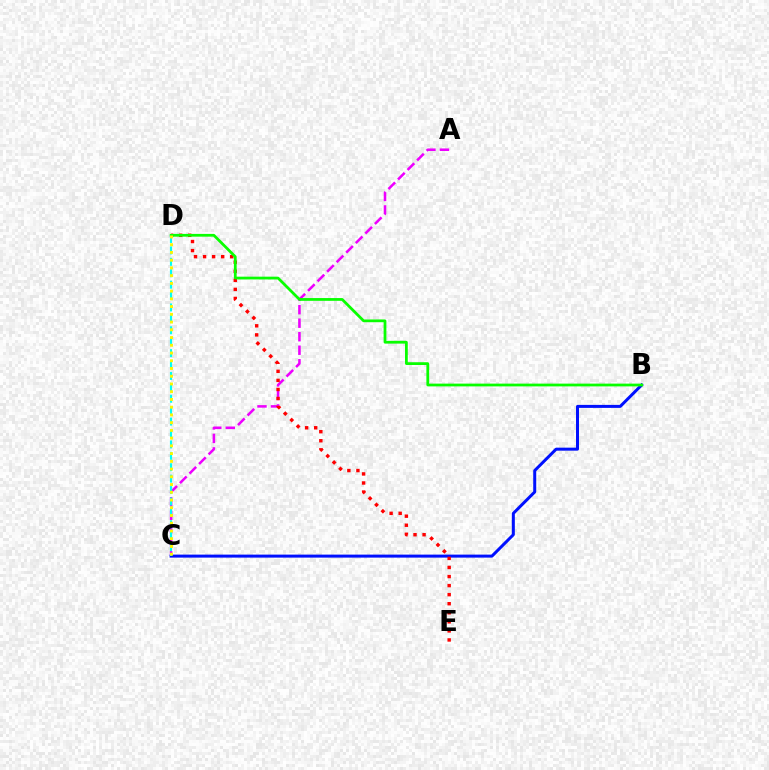{('A', 'C'): [{'color': '#ee00ff', 'line_style': 'dashed', 'thickness': 1.84}], ('B', 'C'): [{'color': '#0010ff', 'line_style': 'solid', 'thickness': 2.16}], ('C', 'D'): [{'color': '#00fff6', 'line_style': 'dashed', 'thickness': 1.55}, {'color': '#fcf500', 'line_style': 'dotted', 'thickness': 2.1}], ('D', 'E'): [{'color': '#ff0000', 'line_style': 'dotted', 'thickness': 2.46}], ('B', 'D'): [{'color': '#08ff00', 'line_style': 'solid', 'thickness': 1.99}]}